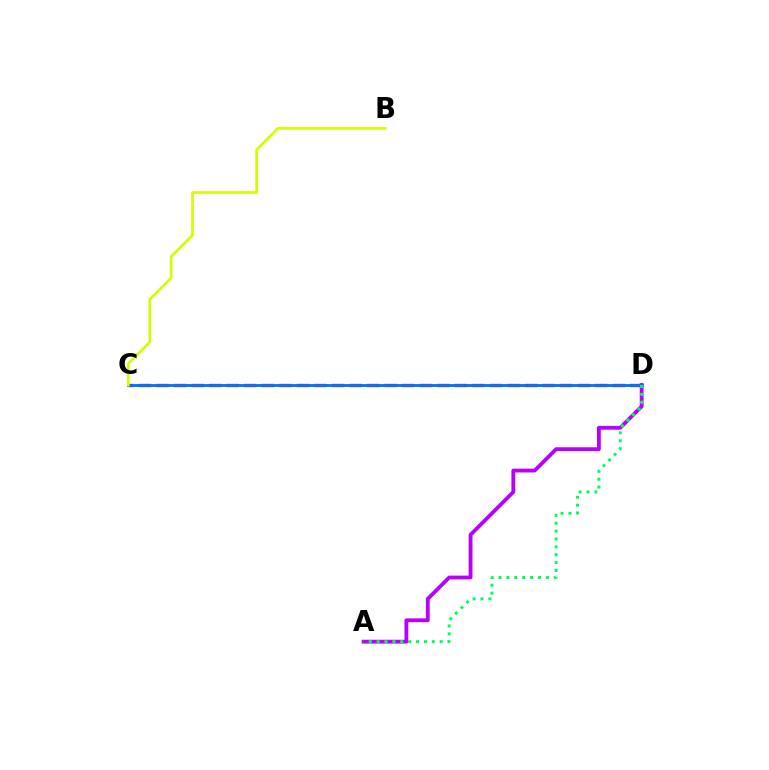{('A', 'D'): [{'color': '#b900ff', 'line_style': 'solid', 'thickness': 2.75}, {'color': '#00ff5c', 'line_style': 'dotted', 'thickness': 2.14}], ('C', 'D'): [{'color': '#ff0000', 'line_style': 'dashed', 'thickness': 2.38}, {'color': '#0074ff', 'line_style': 'solid', 'thickness': 2.06}], ('B', 'C'): [{'color': '#d1ff00', 'line_style': 'solid', 'thickness': 1.94}]}